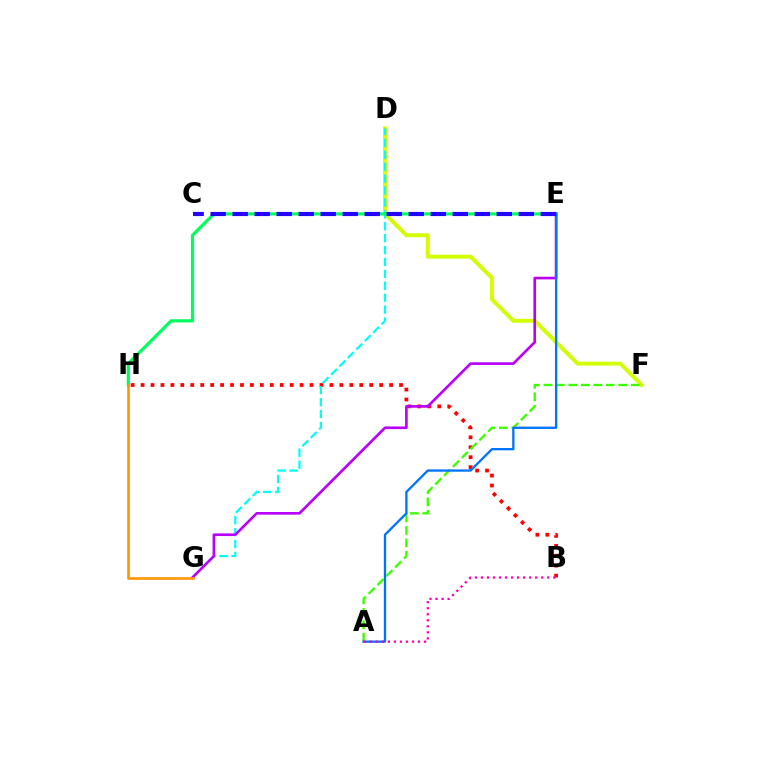{('D', 'F'): [{'color': '#d1ff00', 'line_style': 'solid', 'thickness': 2.8}], ('B', 'H'): [{'color': '#ff0000', 'line_style': 'dotted', 'thickness': 2.7}], ('D', 'G'): [{'color': '#00fff6', 'line_style': 'dashed', 'thickness': 1.62}], ('E', 'H'): [{'color': '#00ff5c', 'line_style': 'solid', 'thickness': 2.3}], ('E', 'G'): [{'color': '#b900ff', 'line_style': 'solid', 'thickness': 1.91}], ('G', 'H'): [{'color': '#ff9400', 'line_style': 'solid', 'thickness': 1.9}], ('A', 'F'): [{'color': '#3dff00', 'line_style': 'dashed', 'thickness': 1.69}], ('A', 'E'): [{'color': '#0074ff', 'line_style': 'solid', 'thickness': 1.66}], ('C', 'E'): [{'color': '#2500ff', 'line_style': 'dashed', 'thickness': 2.99}], ('A', 'B'): [{'color': '#ff00ac', 'line_style': 'dotted', 'thickness': 1.64}]}